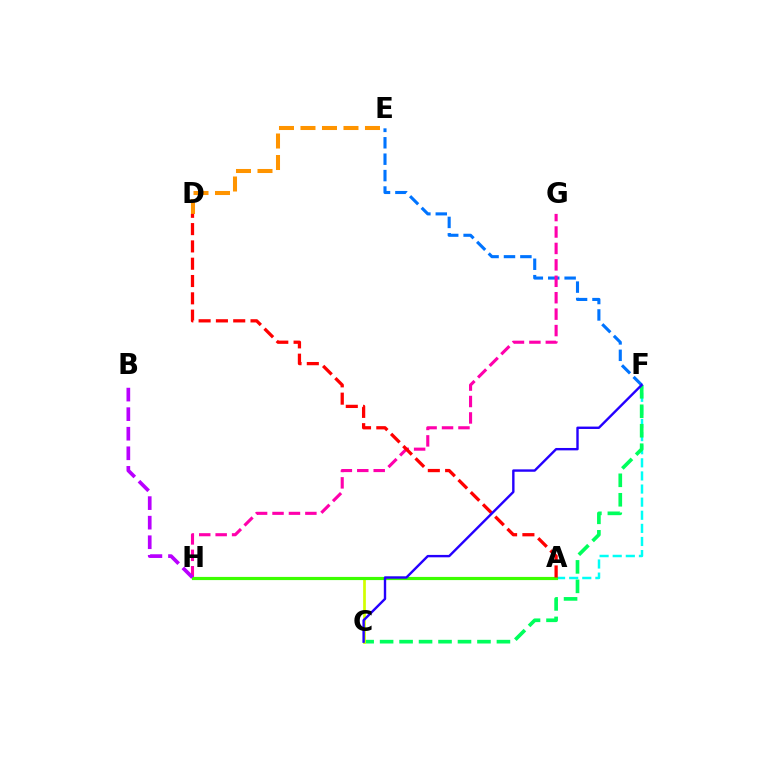{('A', 'F'): [{'color': '#00fff6', 'line_style': 'dashed', 'thickness': 1.78}], ('E', 'F'): [{'color': '#0074ff', 'line_style': 'dashed', 'thickness': 2.23}], ('C', 'F'): [{'color': '#00ff5c', 'line_style': 'dashed', 'thickness': 2.65}, {'color': '#2500ff', 'line_style': 'solid', 'thickness': 1.72}], ('G', 'H'): [{'color': '#ff00ac', 'line_style': 'dashed', 'thickness': 2.23}], ('D', 'E'): [{'color': '#ff9400', 'line_style': 'dashed', 'thickness': 2.92}], ('A', 'C'): [{'color': '#d1ff00', 'line_style': 'solid', 'thickness': 1.95}], ('A', 'H'): [{'color': '#3dff00', 'line_style': 'solid', 'thickness': 2.29}], ('A', 'D'): [{'color': '#ff0000', 'line_style': 'dashed', 'thickness': 2.35}], ('B', 'H'): [{'color': '#b900ff', 'line_style': 'dashed', 'thickness': 2.66}]}